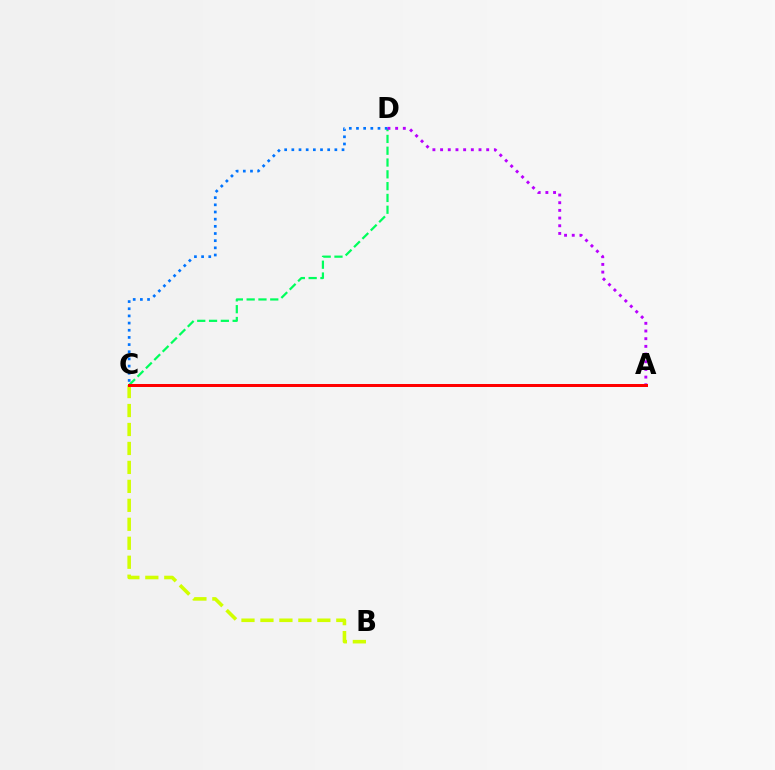{('C', 'D'): [{'color': '#00ff5c', 'line_style': 'dashed', 'thickness': 1.6}, {'color': '#0074ff', 'line_style': 'dotted', 'thickness': 1.95}], ('A', 'D'): [{'color': '#b900ff', 'line_style': 'dotted', 'thickness': 2.09}], ('B', 'C'): [{'color': '#d1ff00', 'line_style': 'dashed', 'thickness': 2.58}], ('A', 'C'): [{'color': '#ff0000', 'line_style': 'solid', 'thickness': 2.15}]}